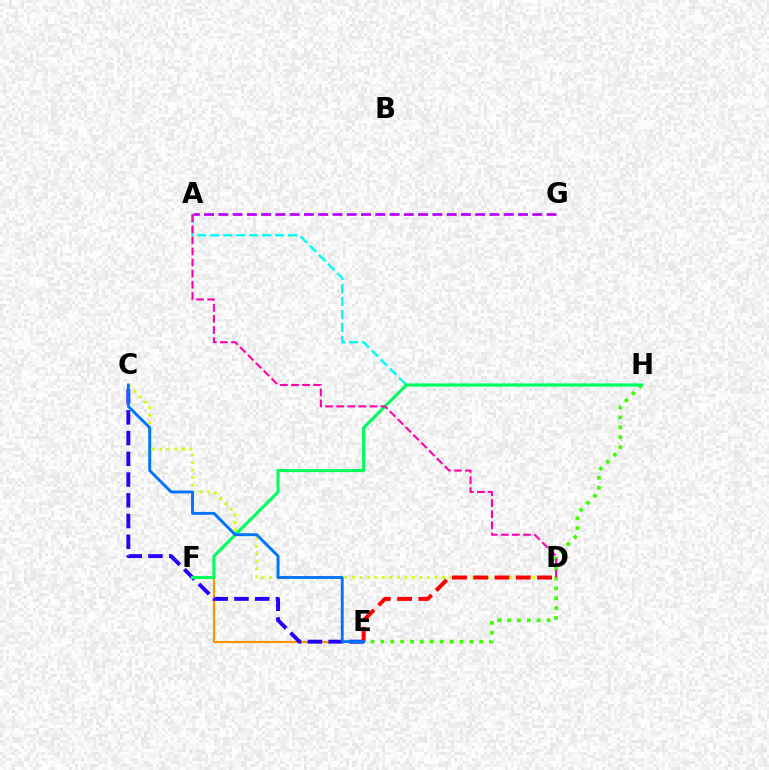{('E', 'H'): [{'color': '#3dff00', 'line_style': 'dotted', 'thickness': 2.68}], ('E', 'F'): [{'color': '#ff9400', 'line_style': 'solid', 'thickness': 1.53}], ('A', 'H'): [{'color': '#00fff6', 'line_style': 'dashed', 'thickness': 1.76}], ('C', 'D'): [{'color': '#d1ff00', 'line_style': 'dotted', 'thickness': 2.04}], ('C', 'E'): [{'color': '#2500ff', 'line_style': 'dashed', 'thickness': 2.82}, {'color': '#0074ff', 'line_style': 'solid', 'thickness': 2.1}], ('D', 'E'): [{'color': '#ff0000', 'line_style': 'dashed', 'thickness': 2.89}], ('F', 'H'): [{'color': '#00ff5c', 'line_style': 'solid', 'thickness': 2.24}], ('A', 'D'): [{'color': '#ff00ac', 'line_style': 'dashed', 'thickness': 1.51}], ('A', 'G'): [{'color': '#b900ff', 'line_style': 'dashed', 'thickness': 1.94}]}